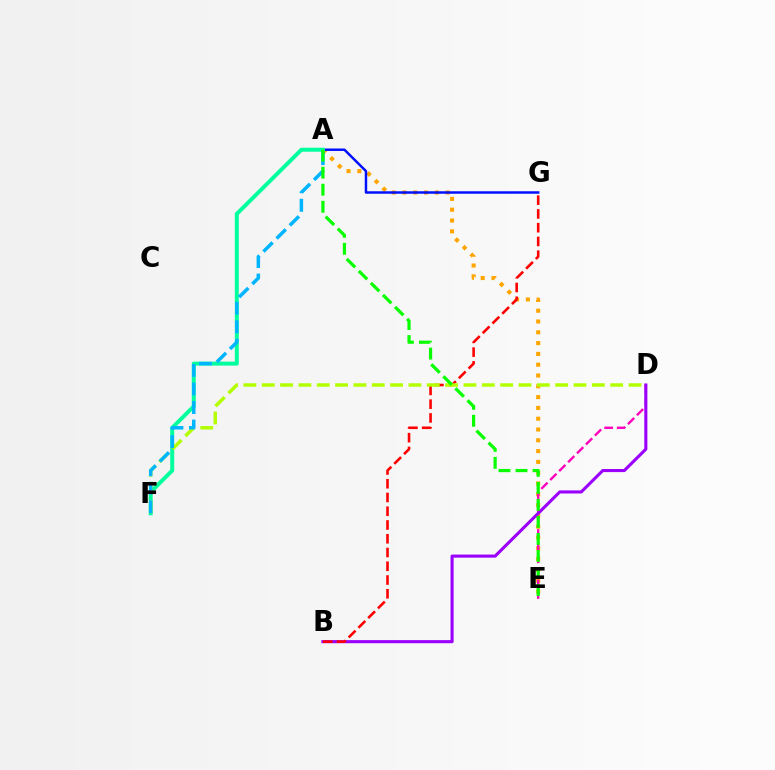{('A', 'E'): [{'color': '#ffa500', 'line_style': 'dotted', 'thickness': 2.93}, {'color': '#08ff00', 'line_style': 'dashed', 'thickness': 2.31}], ('A', 'G'): [{'color': '#0010ff', 'line_style': 'solid', 'thickness': 1.78}], ('D', 'E'): [{'color': '#ff00bd', 'line_style': 'dashed', 'thickness': 1.71}], ('A', 'F'): [{'color': '#00ff9d', 'line_style': 'solid', 'thickness': 2.86}, {'color': '#00b5ff', 'line_style': 'dashed', 'thickness': 2.52}], ('B', 'D'): [{'color': '#9b00ff', 'line_style': 'solid', 'thickness': 2.23}], ('B', 'G'): [{'color': '#ff0000', 'line_style': 'dashed', 'thickness': 1.87}], ('D', 'F'): [{'color': '#b3ff00', 'line_style': 'dashed', 'thickness': 2.49}]}